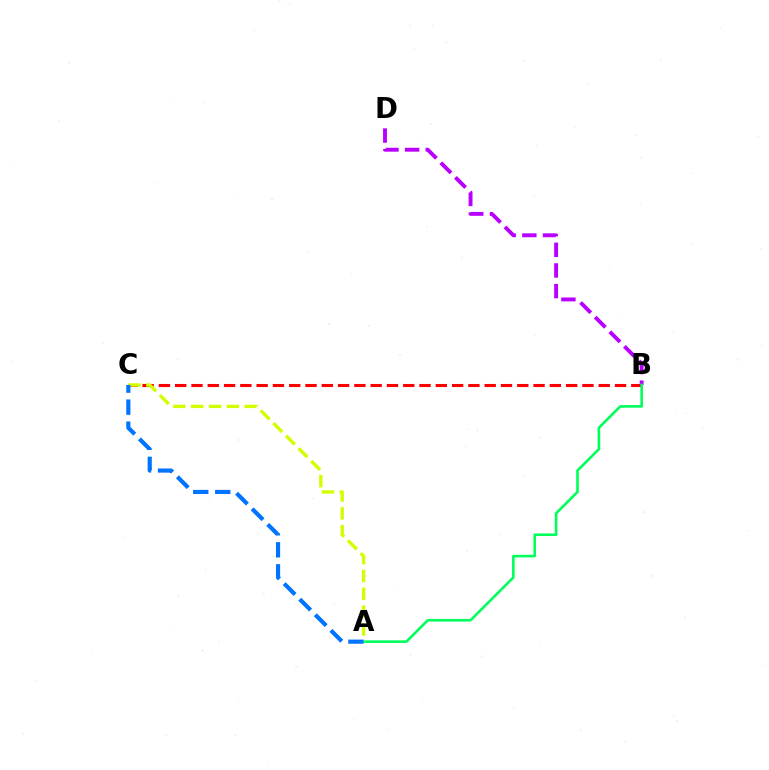{('B', 'C'): [{'color': '#ff0000', 'line_style': 'dashed', 'thickness': 2.21}], ('B', 'D'): [{'color': '#b900ff', 'line_style': 'dashed', 'thickness': 2.81}], ('A', 'B'): [{'color': '#00ff5c', 'line_style': 'solid', 'thickness': 1.89}], ('A', 'C'): [{'color': '#d1ff00', 'line_style': 'dashed', 'thickness': 2.43}, {'color': '#0074ff', 'line_style': 'dashed', 'thickness': 2.99}]}